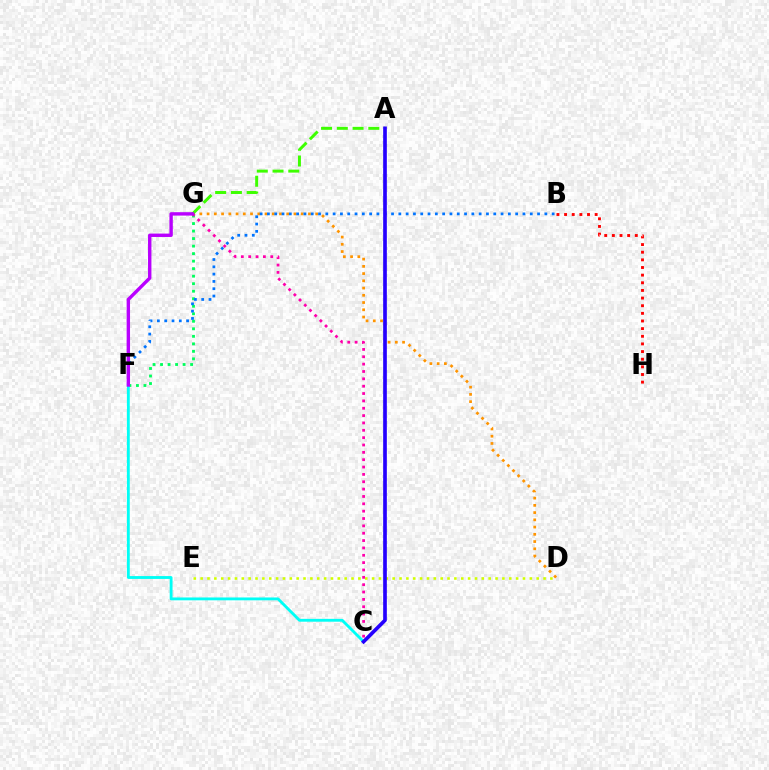{('F', 'G'): [{'color': '#00ff5c', 'line_style': 'dotted', 'thickness': 2.04}, {'color': '#b900ff', 'line_style': 'solid', 'thickness': 2.44}], ('D', 'E'): [{'color': '#d1ff00', 'line_style': 'dotted', 'thickness': 1.86}], ('D', 'G'): [{'color': '#ff9400', 'line_style': 'dotted', 'thickness': 1.97}], ('C', 'F'): [{'color': '#00fff6', 'line_style': 'solid', 'thickness': 2.05}], ('B', 'H'): [{'color': '#ff0000', 'line_style': 'dotted', 'thickness': 2.08}], ('A', 'G'): [{'color': '#3dff00', 'line_style': 'dashed', 'thickness': 2.14}], ('B', 'F'): [{'color': '#0074ff', 'line_style': 'dotted', 'thickness': 1.98}], ('C', 'G'): [{'color': '#ff00ac', 'line_style': 'dotted', 'thickness': 2.0}], ('A', 'C'): [{'color': '#2500ff', 'line_style': 'solid', 'thickness': 2.64}]}